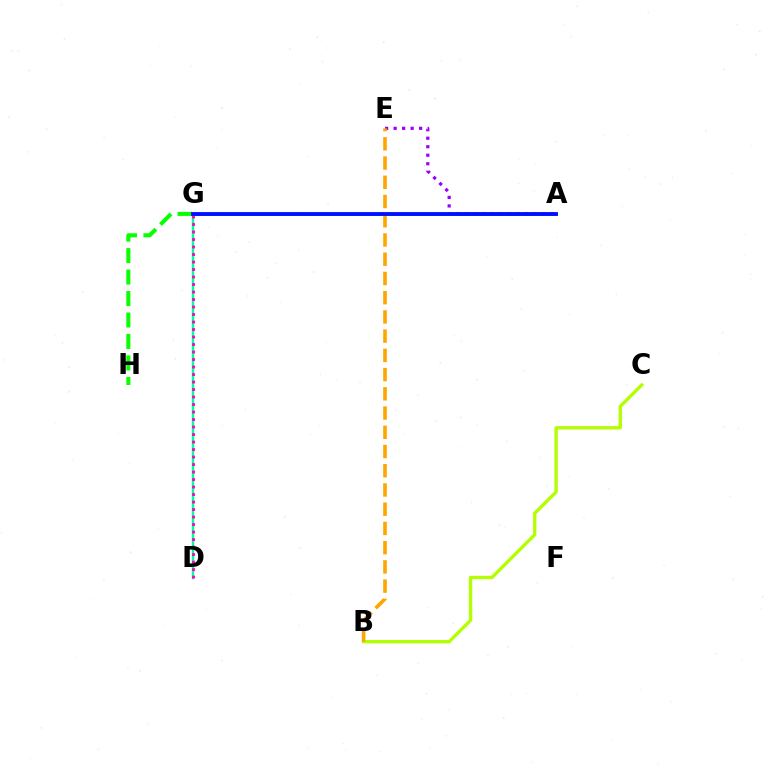{('A', 'G'): [{'color': '#ff0000', 'line_style': 'dashed', 'thickness': 1.56}, {'color': '#00b5ff', 'line_style': 'solid', 'thickness': 2.18}, {'color': '#0010ff', 'line_style': 'solid', 'thickness': 2.76}], ('B', 'C'): [{'color': '#b3ff00', 'line_style': 'solid', 'thickness': 2.4}], ('G', 'H'): [{'color': '#08ff00', 'line_style': 'dashed', 'thickness': 2.92}], ('A', 'E'): [{'color': '#9b00ff', 'line_style': 'dotted', 'thickness': 2.31}], ('D', 'G'): [{'color': '#00ff9d', 'line_style': 'solid', 'thickness': 1.76}, {'color': '#ff00bd', 'line_style': 'dotted', 'thickness': 2.04}], ('B', 'E'): [{'color': '#ffa500', 'line_style': 'dashed', 'thickness': 2.61}]}